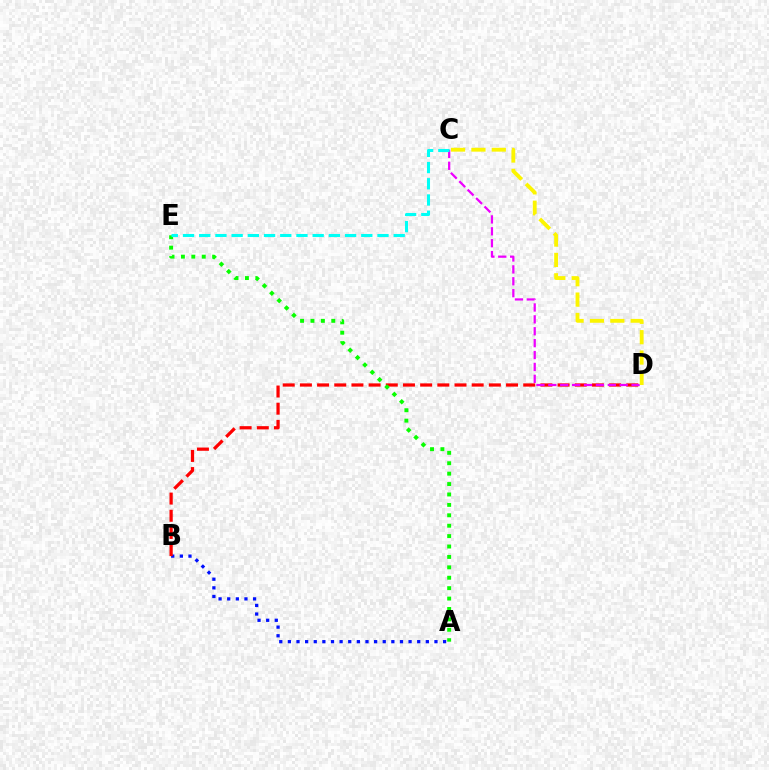{('A', 'B'): [{'color': '#0010ff', 'line_style': 'dotted', 'thickness': 2.34}], ('B', 'D'): [{'color': '#ff0000', 'line_style': 'dashed', 'thickness': 2.33}], ('C', 'D'): [{'color': '#ee00ff', 'line_style': 'dashed', 'thickness': 1.62}, {'color': '#fcf500', 'line_style': 'dashed', 'thickness': 2.76}], ('A', 'E'): [{'color': '#08ff00', 'line_style': 'dotted', 'thickness': 2.83}], ('C', 'E'): [{'color': '#00fff6', 'line_style': 'dashed', 'thickness': 2.2}]}